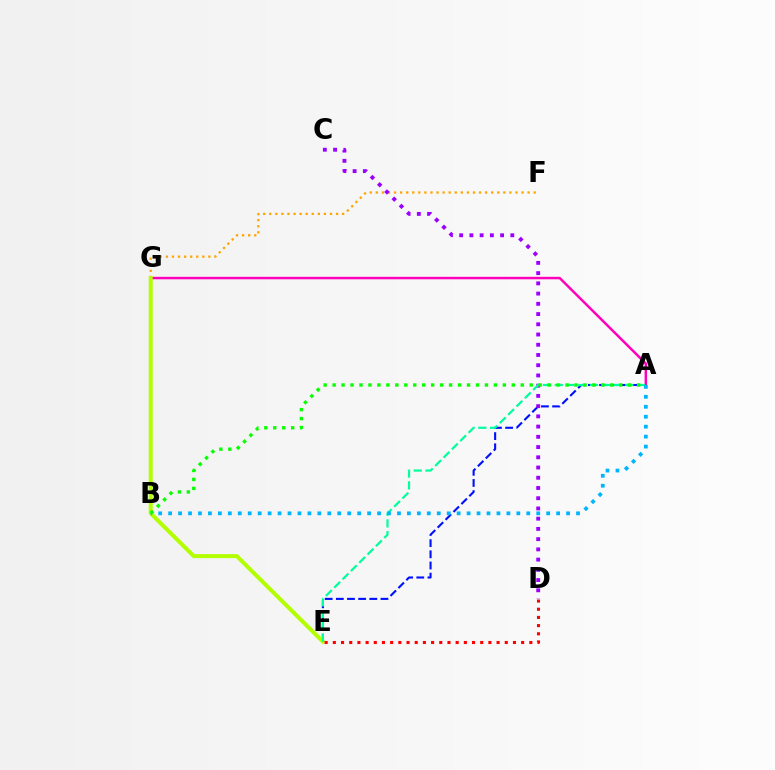{('F', 'G'): [{'color': '#ffa500', 'line_style': 'dotted', 'thickness': 1.65}], ('A', 'E'): [{'color': '#0010ff', 'line_style': 'dashed', 'thickness': 1.52}, {'color': '#00ff9d', 'line_style': 'dashed', 'thickness': 1.6}], ('A', 'G'): [{'color': '#ff00bd', 'line_style': 'solid', 'thickness': 1.78}], ('C', 'D'): [{'color': '#9b00ff', 'line_style': 'dotted', 'thickness': 2.78}], ('E', 'G'): [{'color': '#b3ff00', 'line_style': 'solid', 'thickness': 2.87}], ('A', 'B'): [{'color': '#00b5ff', 'line_style': 'dotted', 'thickness': 2.7}, {'color': '#08ff00', 'line_style': 'dotted', 'thickness': 2.43}], ('D', 'E'): [{'color': '#ff0000', 'line_style': 'dotted', 'thickness': 2.22}]}